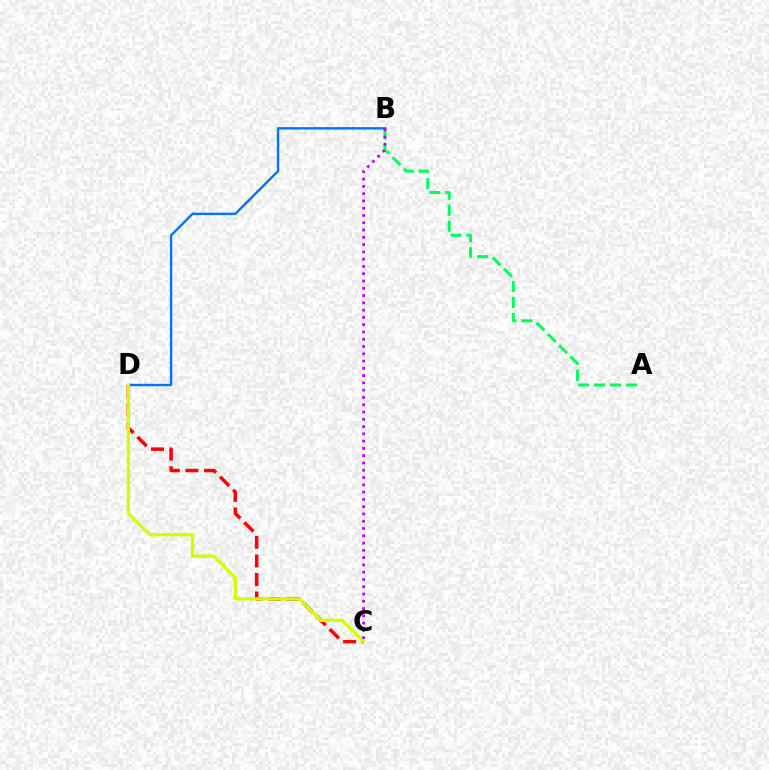{('A', 'B'): [{'color': '#00ff5c', 'line_style': 'dashed', 'thickness': 2.17}], ('C', 'D'): [{'color': '#ff0000', 'line_style': 'dashed', 'thickness': 2.52}, {'color': '#d1ff00', 'line_style': 'solid', 'thickness': 2.36}], ('B', 'D'): [{'color': '#0074ff', 'line_style': 'solid', 'thickness': 1.73}], ('B', 'C'): [{'color': '#b900ff', 'line_style': 'dotted', 'thickness': 1.98}]}